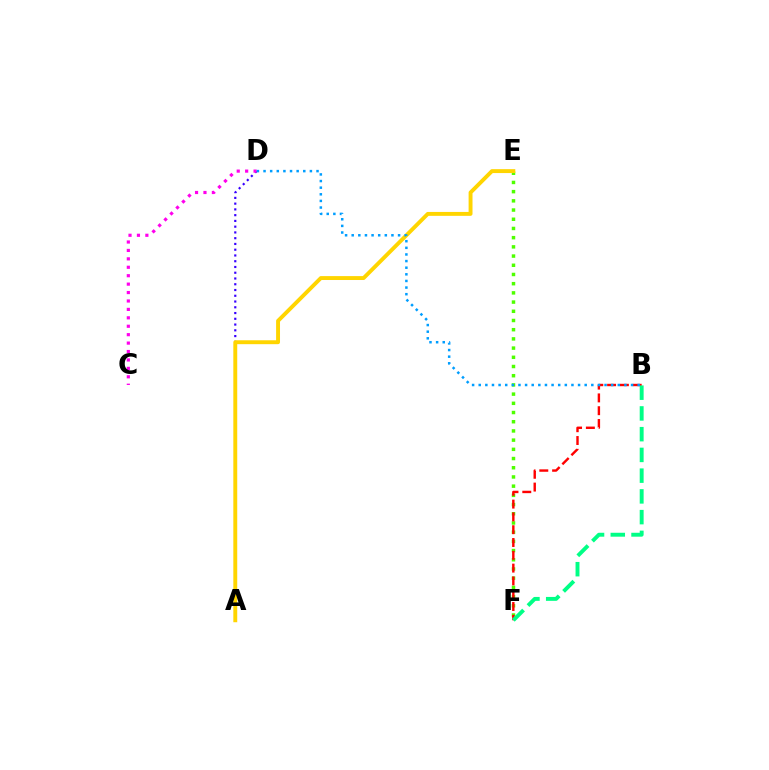{('A', 'D'): [{'color': '#3700ff', 'line_style': 'dotted', 'thickness': 1.56}], ('E', 'F'): [{'color': '#4fff00', 'line_style': 'dotted', 'thickness': 2.5}], ('B', 'F'): [{'color': '#ff0000', 'line_style': 'dashed', 'thickness': 1.74}, {'color': '#00ff86', 'line_style': 'dashed', 'thickness': 2.82}], ('C', 'D'): [{'color': '#ff00ed', 'line_style': 'dotted', 'thickness': 2.29}], ('A', 'E'): [{'color': '#ffd500', 'line_style': 'solid', 'thickness': 2.81}], ('B', 'D'): [{'color': '#009eff', 'line_style': 'dotted', 'thickness': 1.8}]}